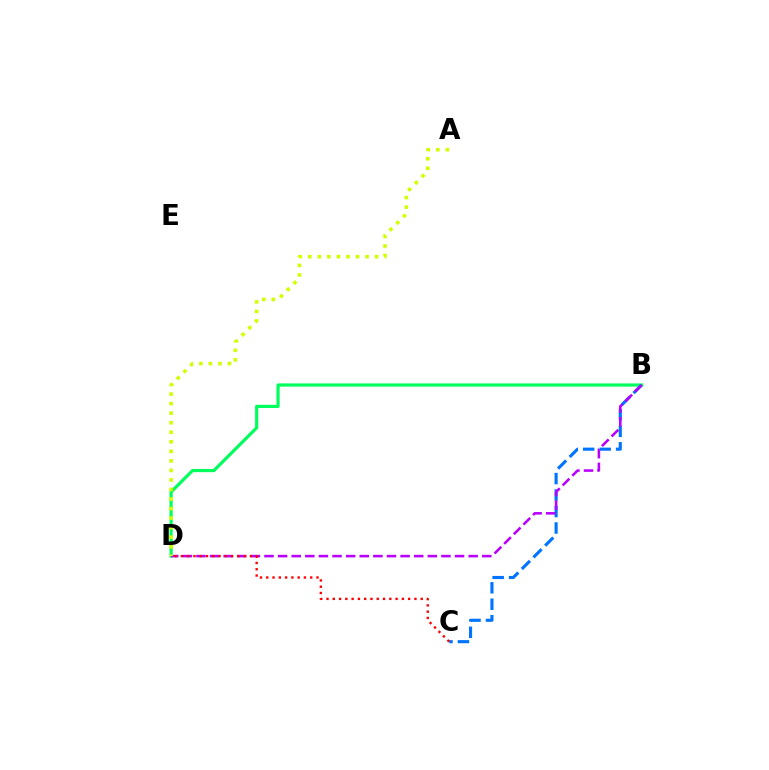{('B', 'D'): [{'color': '#00ff5c', 'line_style': 'solid', 'thickness': 2.3}, {'color': '#b900ff', 'line_style': 'dashed', 'thickness': 1.85}], ('B', 'C'): [{'color': '#0074ff', 'line_style': 'dashed', 'thickness': 2.24}], ('C', 'D'): [{'color': '#ff0000', 'line_style': 'dotted', 'thickness': 1.71}], ('A', 'D'): [{'color': '#d1ff00', 'line_style': 'dotted', 'thickness': 2.59}]}